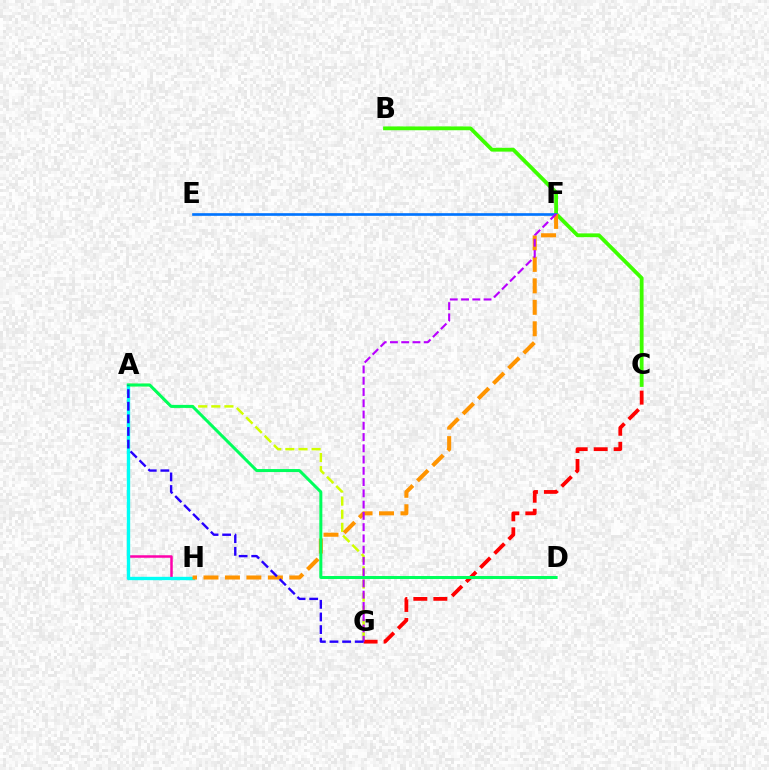{('A', 'H'): [{'color': '#ff00ac', 'line_style': 'solid', 'thickness': 1.8}, {'color': '#00fff6', 'line_style': 'solid', 'thickness': 2.42}], ('A', 'G'): [{'color': '#d1ff00', 'line_style': 'dashed', 'thickness': 1.78}, {'color': '#2500ff', 'line_style': 'dashed', 'thickness': 1.71}], ('B', 'C'): [{'color': '#3dff00', 'line_style': 'solid', 'thickness': 2.73}], ('C', 'G'): [{'color': '#ff0000', 'line_style': 'dashed', 'thickness': 2.72}], ('E', 'F'): [{'color': '#0074ff', 'line_style': 'solid', 'thickness': 1.91}], ('F', 'H'): [{'color': '#ff9400', 'line_style': 'dashed', 'thickness': 2.92}], ('A', 'D'): [{'color': '#00ff5c', 'line_style': 'solid', 'thickness': 2.17}], ('F', 'G'): [{'color': '#b900ff', 'line_style': 'dashed', 'thickness': 1.53}]}